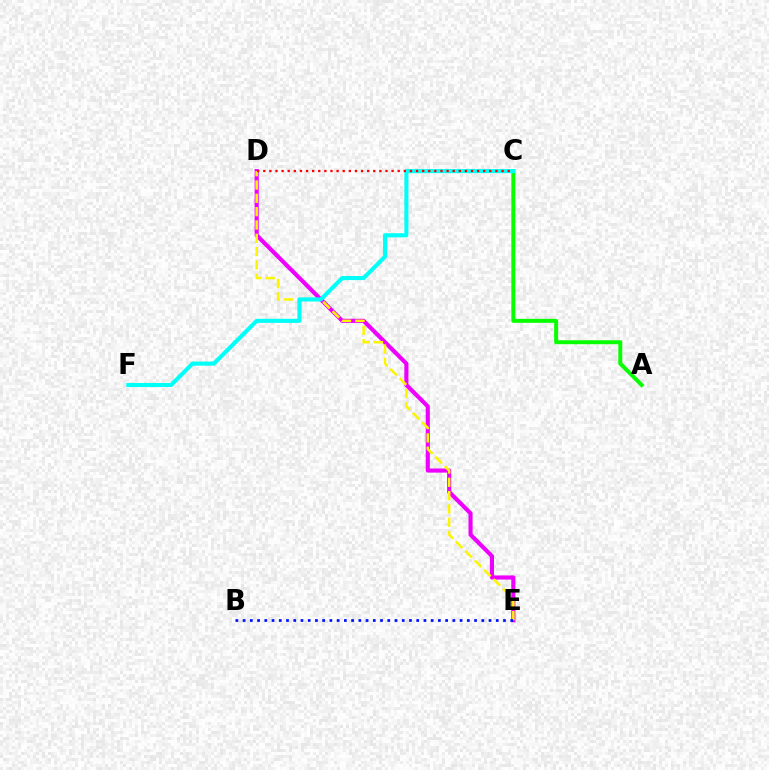{('D', 'E'): [{'color': '#ee00ff', 'line_style': 'solid', 'thickness': 2.97}, {'color': '#fcf500', 'line_style': 'dashed', 'thickness': 1.81}], ('A', 'C'): [{'color': '#08ff00', 'line_style': 'solid', 'thickness': 2.85}], ('C', 'F'): [{'color': '#00fff6', 'line_style': 'solid', 'thickness': 2.95}], ('C', 'D'): [{'color': '#ff0000', 'line_style': 'dotted', 'thickness': 1.66}], ('B', 'E'): [{'color': '#0010ff', 'line_style': 'dotted', 'thickness': 1.97}]}